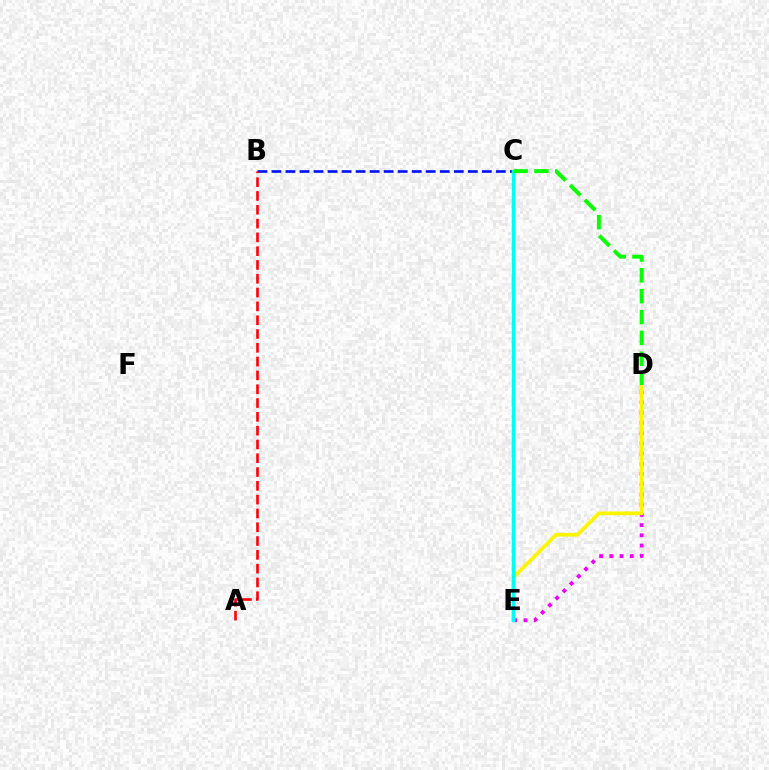{('D', 'E'): [{'color': '#ee00ff', 'line_style': 'dotted', 'thickness': 2.78}, {'color': '#fcf500', 'line_style': 'solid', 'thickness': 2.67}], ('B', 'C'): [{'color': '#0010ff', 'line_style': 'dashed', 'thickness': 1.91}], ('C', 'E'): [{'color': '#00fff6', 'line_style': 'solid', 'thickness': 2.49}], ('A', 'B'): [{'color': '#ff0000', 'line_style': 'dashed', 'thickness': 1.88}], ('C', 'D'): [{'color': '#08ff00', 'line_style': 'dashed', 'thickness': 2.83}]}